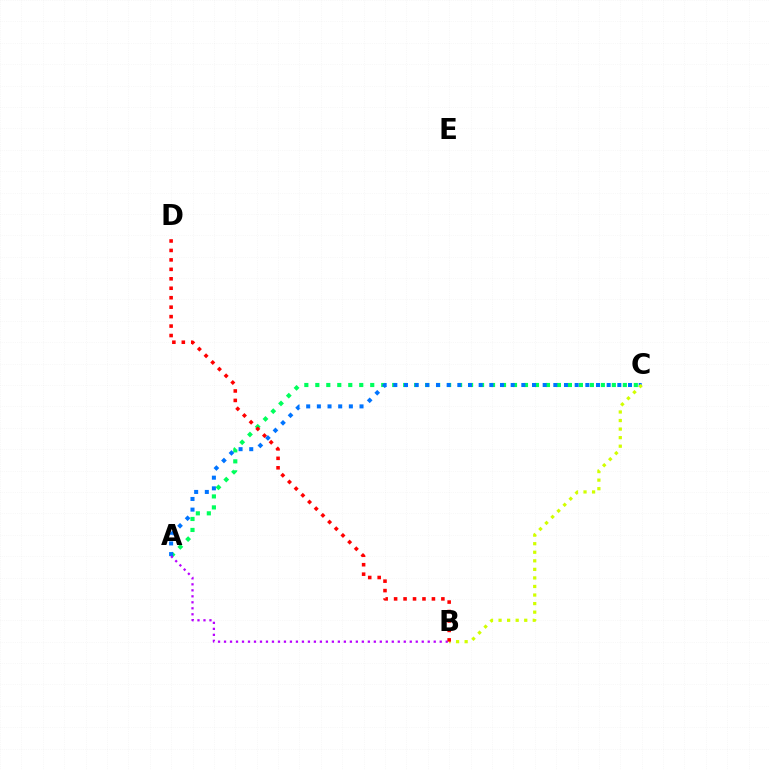{('A', 'C'): [{'color': '#00ff5c', 'line_style': 'dotted', 'thickness': 2.98}, {'color': '#0074ff', 'line_style': 'dotted', 'thickness': 2.9}], ('B', 'C'): [{'color': '#d1ff00', 'line_style': 'dotted', 'thickness': 2.32}], ('A', 'B'): [{'color': '#b900ff', 'line_style': 'dotted', 'thickness': 1.63}], ('B', 'D'): [{'color': '#ff0000', 'line_style': 'dotted', 'thickness': 2.57}]}